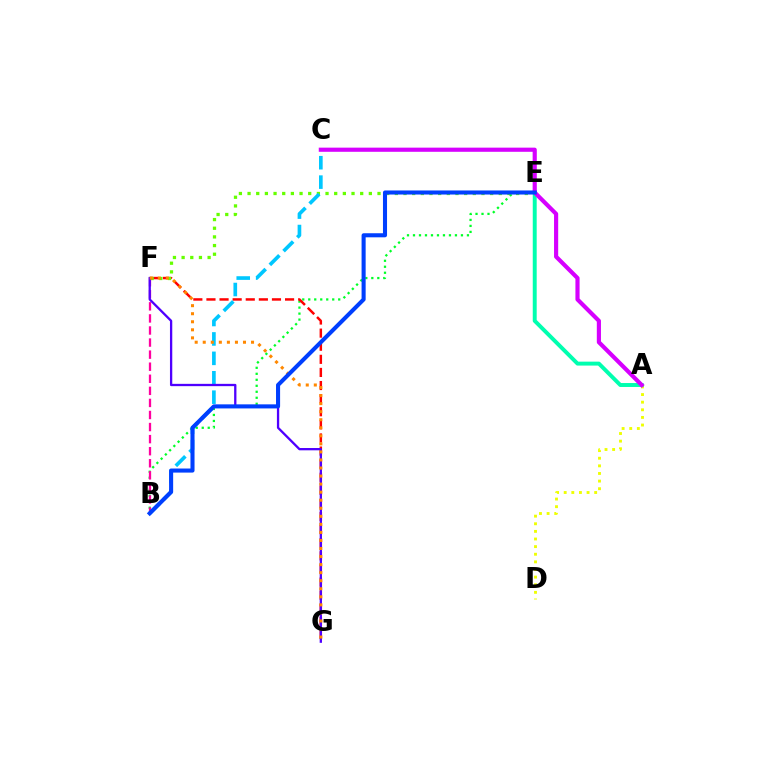{('A', 'D'): [{'color': '#eeff00', 'line_style': 'dotted', 'thickness': 2.07}], ('B', 'E'): [{'color': '#00ff27', 'line_style': 'dotted', 'thickness': 1.63}, {'color': '#003fff', 'line_style': 'solid', 'thickness': 2.93}], ('F', 'G'): [{'color': '#ff0000', 'line_style': 'dashed', 'thickness': 1.78}, {'color': '#4f00ff', 'line_style': 'solid', 'thickness': 1.66}, {'color': '#ff8800', 'line_style': 'dotted', 'thickness': 2.19}], ('E', 'F'): [{'color': '#66ff00', 'line_style': 'dotted', 'thickness': 2.35}], ('B', 'F'): [{'color': '#ff00a0', 'line_style': 'dashed', 'thickness': 1.64}], ('B', 'C'): [{'color': '#00c7ff', 'line_style': 'dashed', 'thickness': 2.64}], ('A', 'E'): [{'color': '#00ffaf', 'line_style': 'solid', 'thickness': 2.84}], ('A', 'C'): [{'color': '#d600ff', 'line_style': 'solid', 'thickness': 2.99}]}